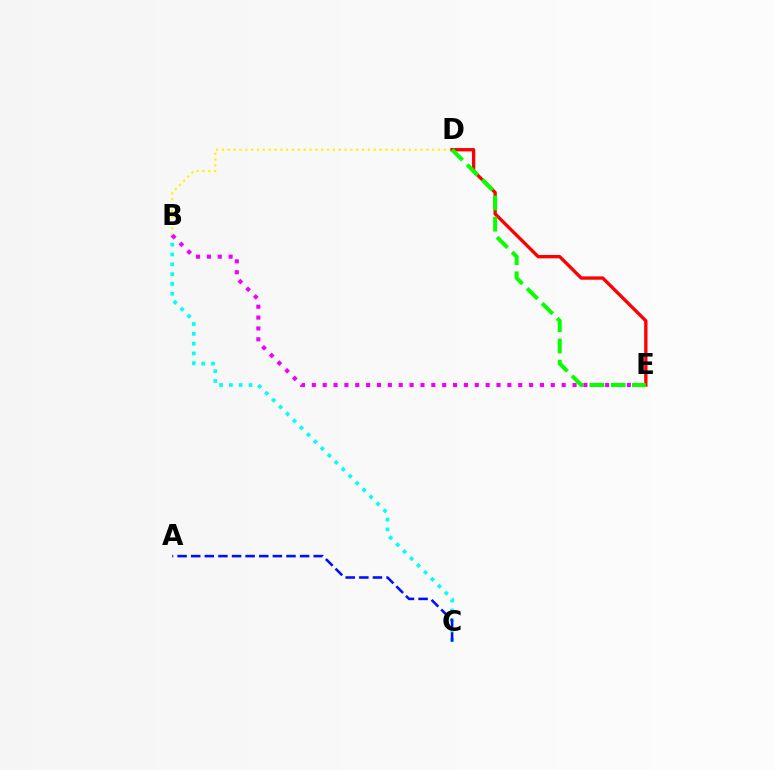{('B', 'D'): [{'color': '#fcf500', 'line_style': 'dotted', 'thickness': 1.59}], ('B', 'C'): [{'color': '#00fff6', 'line_style': 'dotted', 'thickness': 2.66}], ('B', 'E'): [{'color': '#ee00ff', 'line_style': 'dotted', 'thickness': 2.95}], ('D', 'E'): [{'color': '#ff0000', 'line_style': 'solid', 'thickness': 2.4}, {'color': '#08ff00', 'line_style': 'dashed', 'thickness': 2.88}], ('A', 'C'): [{'color': '#0010ff', 'line_style': 'dashed', 'thickness': 1.85}]}